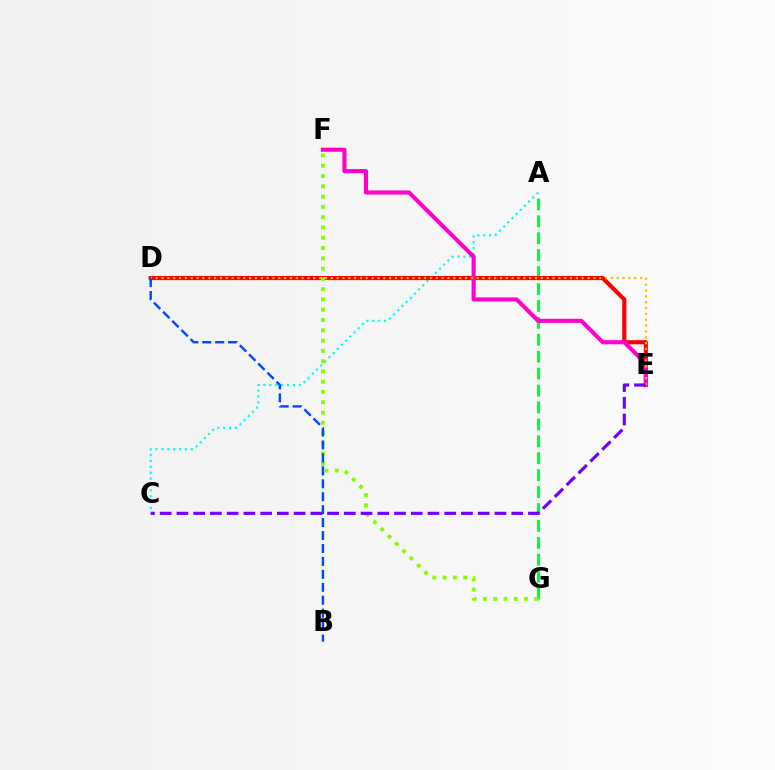{('A', 'C'): [{'color': '#00fff6', 'line_style': 'dotted', 'thickness': 1.6}], ('A', 'G'): [{'color': '#00ff39', 'line_style': 'dashed', 'thickness': 2.3}], ('D', 'E'): [{'color': '#ff0000', 'line_style': 'solid', 'thickness': 2.98}, {'color': '#ffbd00', 'line_style': 'dotted', 'thickness': 1.59}], ('E', 'F'): [{'color': '#ff00cf', 'line_style': 'solid', 'thickness': 2.95}], ('F', 'G'): [{'color': '#84ff00', 'line_style': 'dotted', 'thickness': 2.79}], ('B', 'D'): [{'color': '#004bff', 'line_style': 'dashed', 'thickness': 1.76}], ('C', 'E'): [{'color': '#7200ff', 'line_style': 'dashed', 'thickness': 2.27}]}